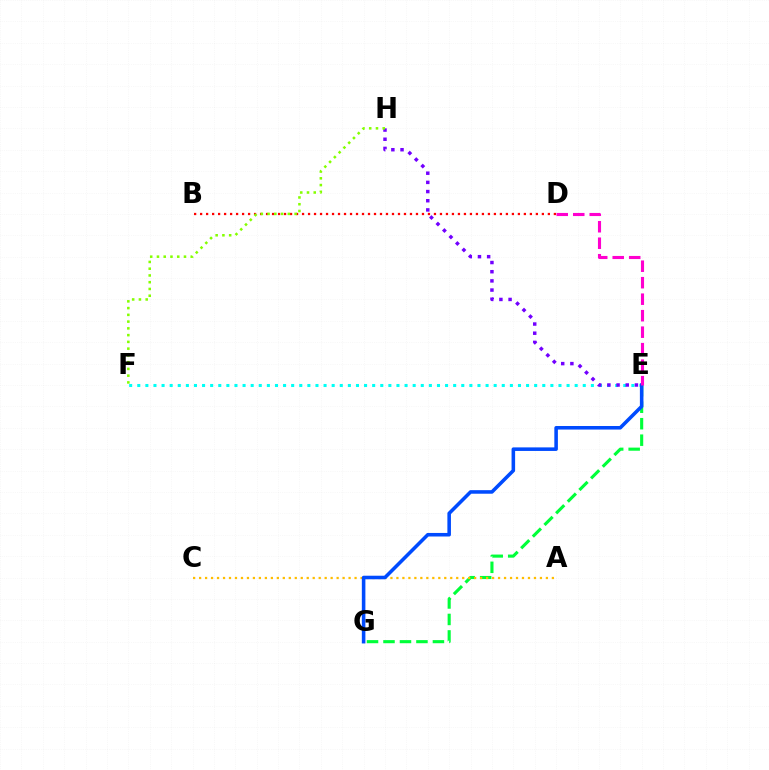{('E', 'G'): [{'color': '#00ff39', 'line_style': 'dashed', 'thickness': 2.24}, {'color': '#004bff', 'line_style': 'solid', 'thickness': 2.56}], ('A', 'C'): [{'color': '#ffbd00', 'line_style': 'dotted', 'thickness': 1.62}], ('B', 'D'): [{'color': '#ff0000', 'line_style': 'dotted', 'thickness': 1.63}], ('E', 'F'): [{'color': '#00fff6', 'line_style': 'dotted', 'thickness': 2.2}], ('E', 'H'): [{'color': '#7200ff', 'line_style': 'dotted', 'thickness': 2.49}], ('F', 'H'): [{'color': '#84ff00', 'line_style': 'dotted', 'thickness': 1.84}], ('D', 'E'): [{'color': '#ff00cf', 'line_style': 'dashed', 'thickness': 2.24}]}